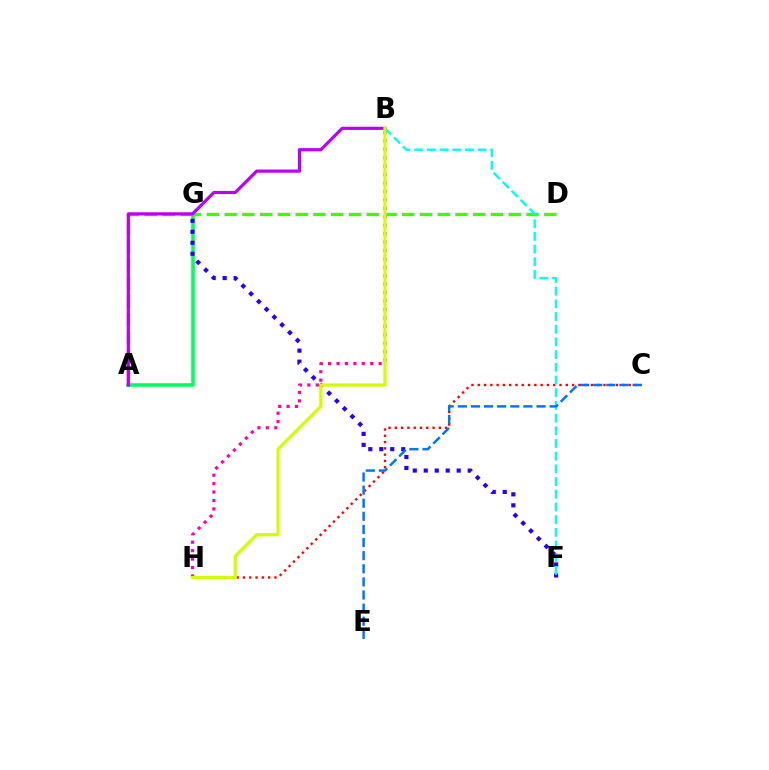{('C', 'H'): [{'color': '#ff0000', 'line_style': 'dotted', 'thickness': 1.71}], ('D', 'G'): [{'color': '#3dff00', 'line_style': 'dashed', 'thickness': 2.41}], ('A', 'G'): [{'color': '#00ff5c', 'line_style': 'solid', 'thickness': 2.55}, {'color': '#ff9400', 'line_style': 'dashed', 'thickness': 2.47}], ('F', 'G'): [{'color': '#2500ff', 'line_style': 'dotted', 'thickness': 2.98}], ('B', 'H'): [{'color': '#ff00ac', 'line_style': 'dotted', 'thickness': 2.29}, {'color': '#d1ff00', 'line_style': 'solid', 'thickness': 2.31}], ('B', 'F'): [{'color': '#00fff6', 'line_style': 'dashed', 'thickness': 1.72}], ('C', 'E'): [{'color': '#0074ff', 'line_style': 'dashed', 'thickness': 1.78}], ('A', 'B'): [{'color': '#b900ff', 'line_style': 'solid', 'thickness': 2.29}]}